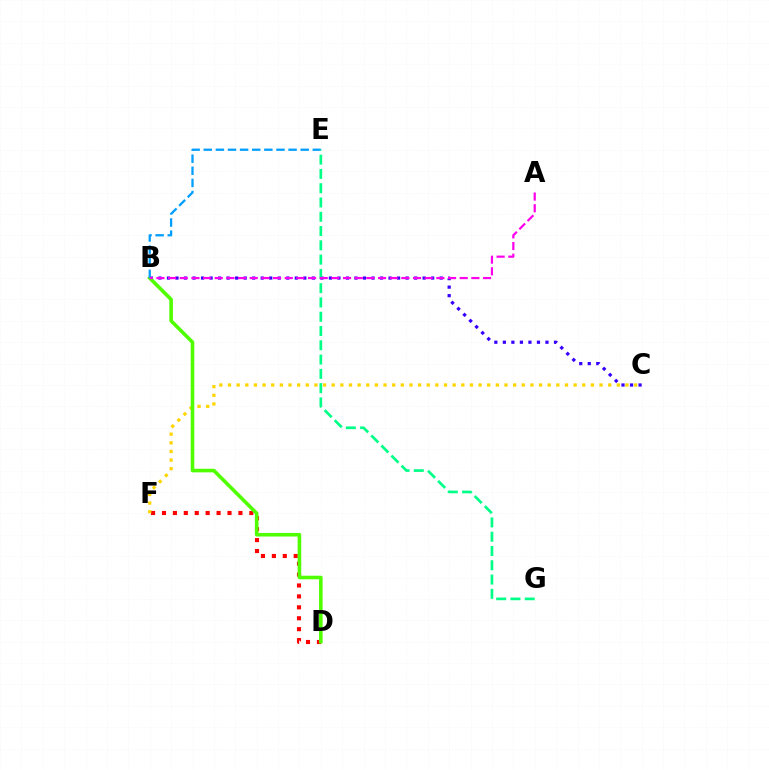{('D', 'F'): [{'color': '#ff0000', 'line_style': 'dotted', 'thickness': 2.97}], ('C', 'F'): [{'color': '#ffd500', 'line_style': 'dotted', 'thickness': 2.35}], ('B', 'C'): [{'color': '#3700ff', 'line_style': 'dotted', 'thickness': 2.32}], ('B', 'D'): [{'color': '#4fff00', 'line_style': 'solid', 'thickness': 2.58}], ('B', 'E'): [{'color': '#009eff', 'line_style': 'dashed', 'thickness': 1.65}], ('E', 'G'): [{'color': '#00ff86', 'line_style': 'dashed', 'thickness': 1.94}], ('A', 'B'): [{'color': '#ff00ed', 'line_style': 'dashed', 'thickness': 1.58}]}